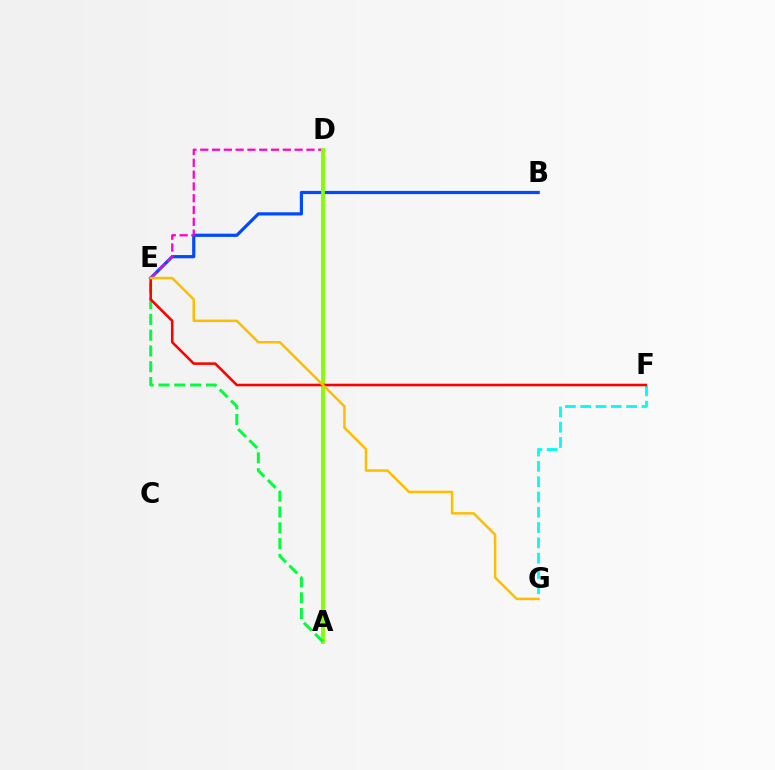{('B', 'E'): [{'color': '#004bff', 'line_style': 'solid', 'thickness': 2.31}], ('D', 'E'): [{'color': '#ff00cf', 'line_style': 'dashed', 'thickness': 1.6}], ('A', 'D'): [{'color': '#7200ff', 'line_style': 'solid', 'thickness': 1.69}, {'color': '#84ff00', 'line_style': 'solid', 'thickness': 2.75}], ('F', 'G'): [{'color': '#00fff6', 'line_style': 'dashed', 'thickness': 2.08}], ('A', 'E'): [{'color': '#00ff39', 'line_style': 'dashed', 'thickness': 2.14}], ('E', 'F'): [{'color': '#ff0000', 'line_style': 'solid', 'thickness': 1.85}], ('E', 'G'): [{'color': '#ffbd00', 'line_style': 'solid', 'thickness': 1.8}]}